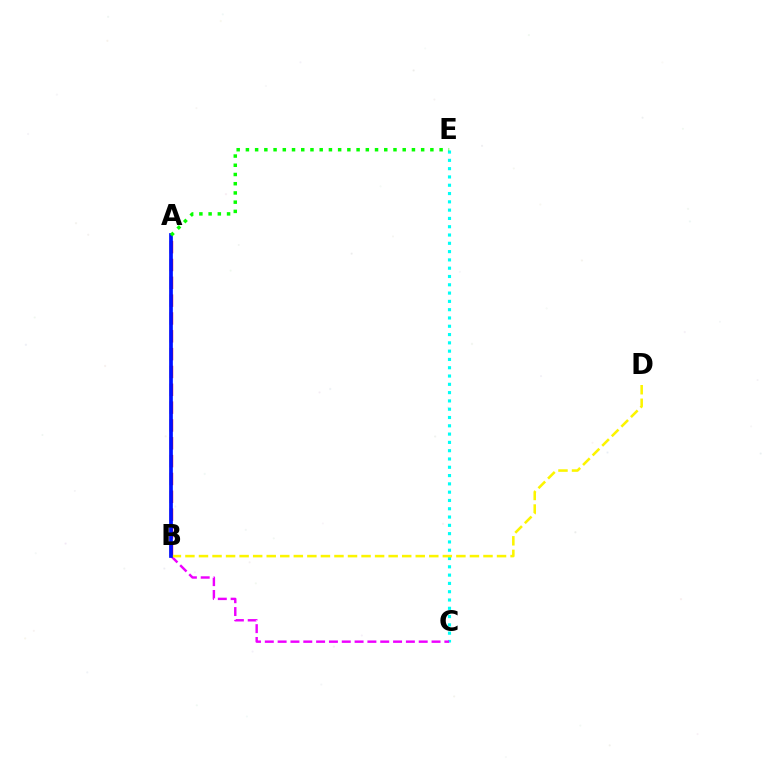{('A', 'B'): [{'color': '#ff0000', 'line_style': 'dashed', 'thickness': 2.42}, {'color': '#0010ff', 'line_style': 'solid', 'thickness': 2.68}], ('C', 'E'): [{'color': '#00fff6', 'line_style': 'dotted', 'thickness': 2.25}], ('B', 'C'): [{'color': '#ee00ff', 'line_style': 'dashed', 'thickness': 1.74}], ('B', 'D'): [{'color': '#fcf500', 'line_style': 'dashed', 'thickness': 1.84}], ('A', 'E'): [{'color': '#08ff00', 'line_style': 'dotted', 'thickness': 2.51}]}